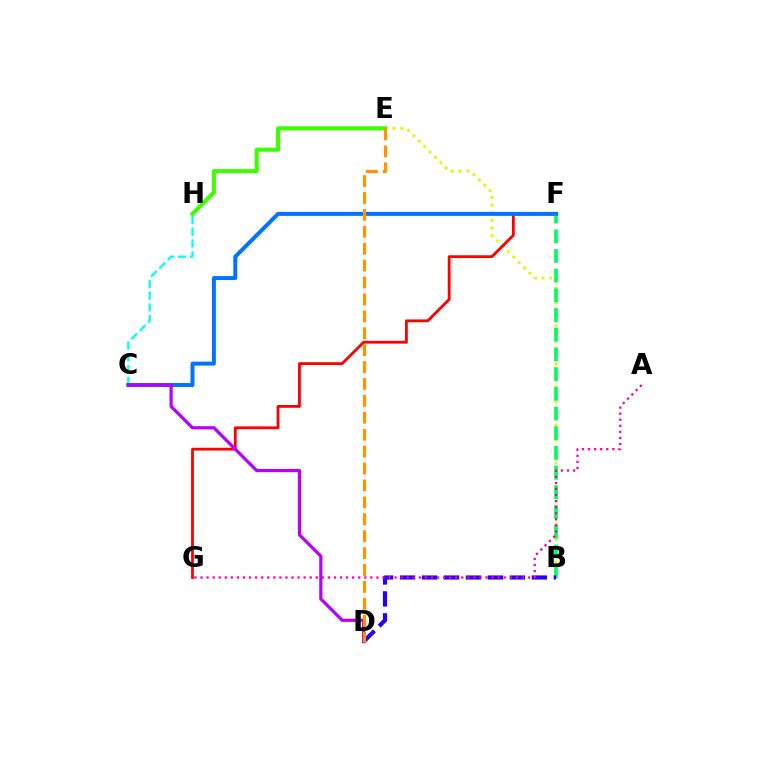{('B', 'E'): [{'color': '#d1ff00', 'line_style': 'dotted', 'thickness': 2.07}], ('E', 'H'): [{'color': '#3dff00', 'line_style': 'solid', 'thickness': 2.93}], ('B', 'F'): [{'color': '#00ff5c', 'line_style': 'dashed', 'thickness': 2.68}], ('F', 'G'): [{'color': '#ff0000', 'line_style': 'solid', 'thickness': 2.02}], ('C', 'H'): [{'color': '#00fff6', 'line_style': 'dashed', 'thickness': 1.6}], ('C', 'F'): [{'color': '#0074ff', 'line_style': 'solid', 'thickness': 2.85}], ('B', 'D'): [{'color': '#2500ff', 'line_style': 'dashed', 'thickness': 2.99}], ('A', 'G'): [{'color': '#ff00ac', 'line_style': 'dotted', 'thickness': 1.65}], ('C', 'D'): [{'color': '#b900ff', 'line_style': 'solid', 'thickness': 2.31}], ('D', 'E'): [{'color': '#ff9400', 'line_style': 'dashed', 'thickness': 2.3}]}